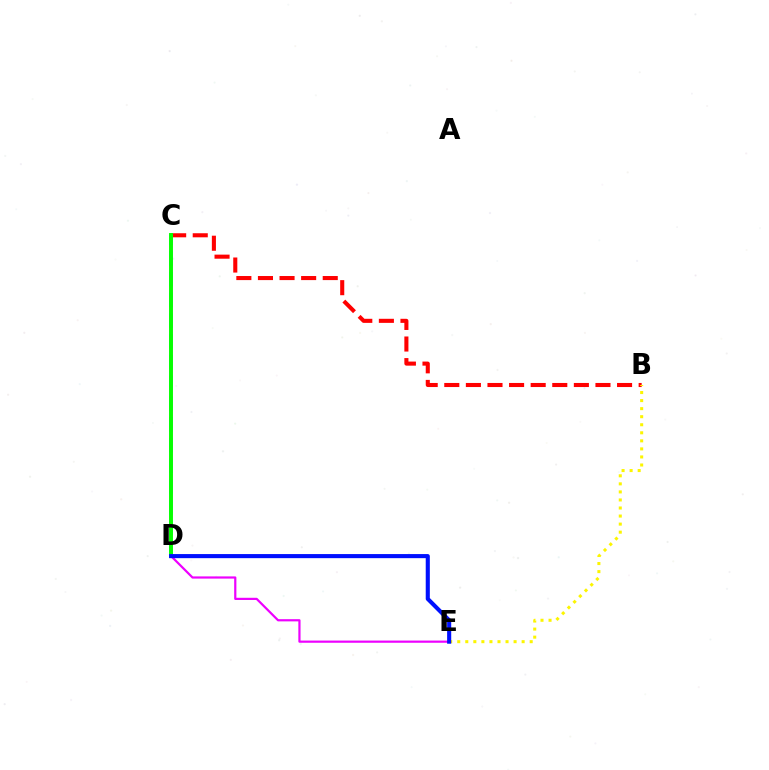{('B', 'C'): [{'color': '#ff0000', 'line_style': 'dashed', 'thickness': 2.93}], ('C', 'D'): [{'color': '#00fff6', 'line_style': 'dashed', 'thickness': 2.82}, {'color': '#08ff00', 'line_style': 'solid', 'thickness': 2.83}], ('B', 'E'): [{'color': '#fcf500', 'line_style': 'dotted', 'thickness': 2.19}], ('D', 'E'): [{'color': '#ee00ff', 'line_style': 'solid', 'thickness': 1.59}, {'color': '#0010ff', 'line_style': 'solid', 'thickness': 2.95}]}